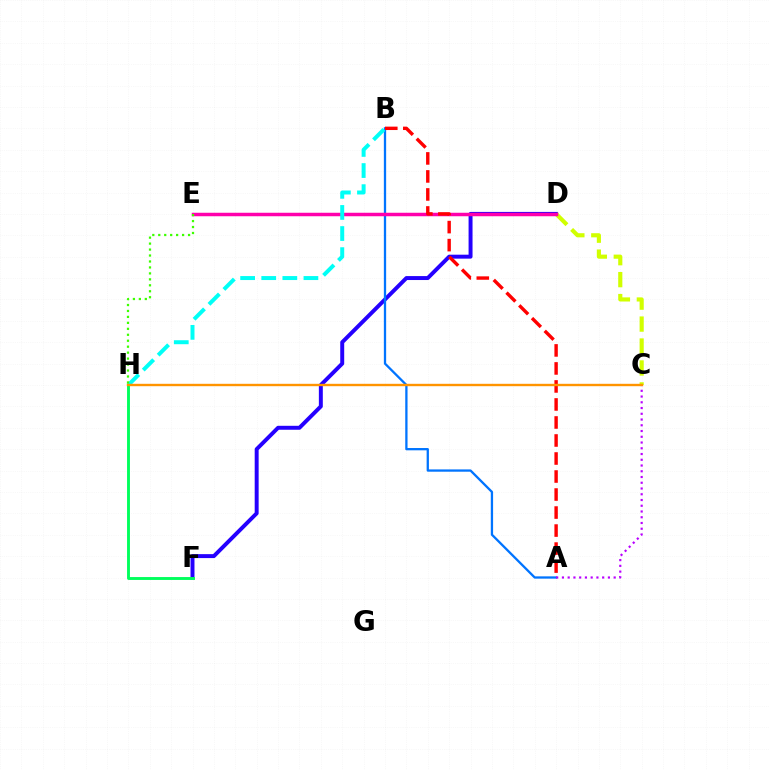{('D', 'F'): [{'color': '#2500ff', 'line_style': 'solid', 'thickness': 2.84}], ('C', 'D'): [{'color': '#d1ff00', 'line_style': 'dashed', 'thickness': 2.98}], ('A', 'B'): [{'color': '#0074ff', 'line_style': 'solid', 'thickness': 1.65}, {'color': '#ff0000', 'line_style': 'dashed', 'thickness': 2.45}], ('D', 'E'): [{'color': '#ff00ac', 'line_style': 'solid', 'thickness': 2.51}], ('A', 'C'): [{'color': '#b900ff', 'line_style': 'dotted', 'thickness': 1.56}], ('B', 'H'): [{'color': '#00fff6', 'line_style': 'dashed', 'thickness': 2.87}], ('E', 'H'): [{'color': '#3dff00', 'line_style': 'dotted', 'thickness': 1.62}], ('F', 'H'): [{'color': '#00ff5c', 'line_style': 'solid', 'thickness': 2.08}], ('C', 'H'): [{'color': '#ff9400', 'line_style': 'solid', 'thickness': 1.72}]}